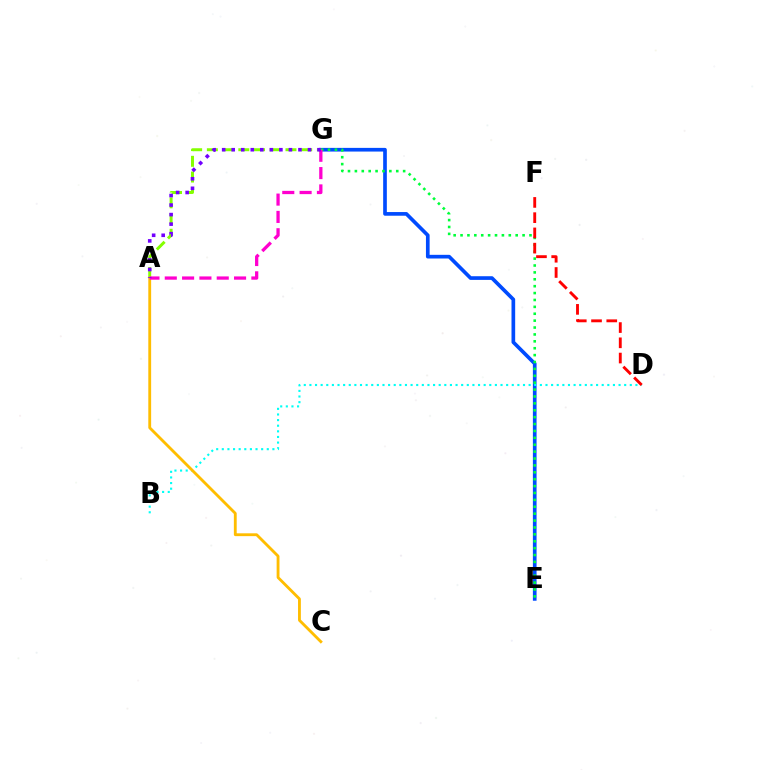{('E', 'G'): [{'color': '#004bff', 'line_style': 'solid', 'thickness': 2.65}, {'color': '#00ff39', 'line_style': 'dotted', 'thickness': 1.87}], ('A', 'G'): [{'color': '#84ff00', 'line_style': 'dashed', 'thickness': 2.14}, {'color': '#ff00cf', 'line_style': 'dashed', 'thickness': 2.35}, {'color': '#7200ff', 'line_style': 'dotted', 'thickness': 2.59}], ('B', 'D'): [{'color': '#00fff6', 'line_style': 'dotted', 'thickness': 1.53}], ('D', 'F'): [{'color': '#ff0000', 'line_style': 'dashed', 'thickness': 2.07}], ('A', 'C'): [{'color': '#ffbd00', 'line_style': 'solid', 'thickness': 2.04}]}